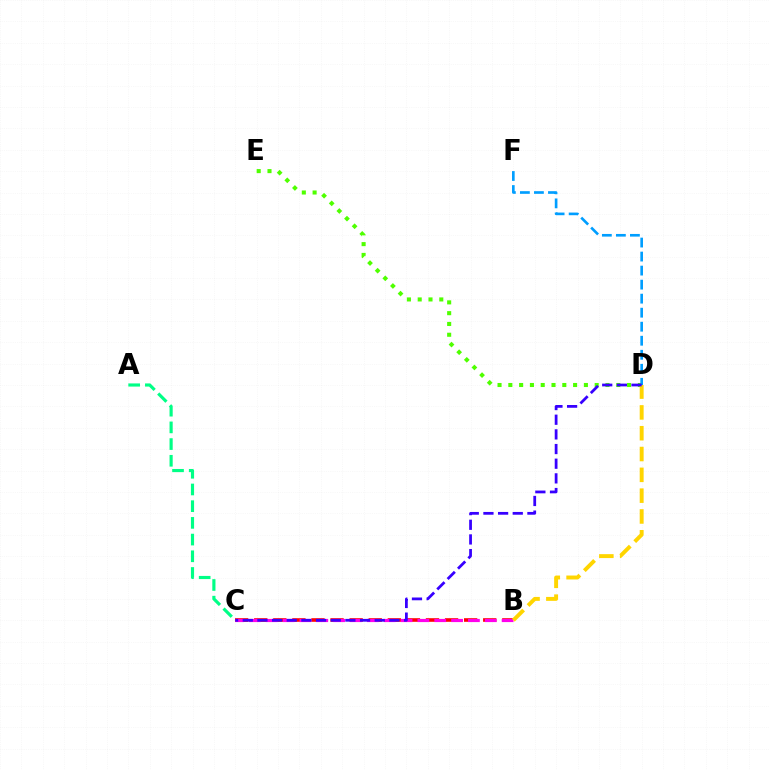{('D', 'E'): [{'color': '#4fff00', 'line_style': 'dotted', 'thickness': 2.93}], ('B', 'C'): [{'color': '#ff0000', 'line_style': 'dashed', 'thickness': 2.59}, {'color': '#ff00ed', 'line_style': 'dashed', 'thickness': 2.29}], ('A', 'C'): [{'color': '#00ff86', 'line_style': 'dashed', 'thickness': 2.27}], ('D', 'F'): [{'color': '#009eff', 'line_style': 'dashed', 'thickness': 1.91}], ('B', 'D'): [{'color': '#ffd500', 'line_style': 'dashed', 'thickness': 2.83}], ('C', 'D'): [{'color': '#3700ff', 'line_style': 'dashed', 'thickness': 1.99}]}